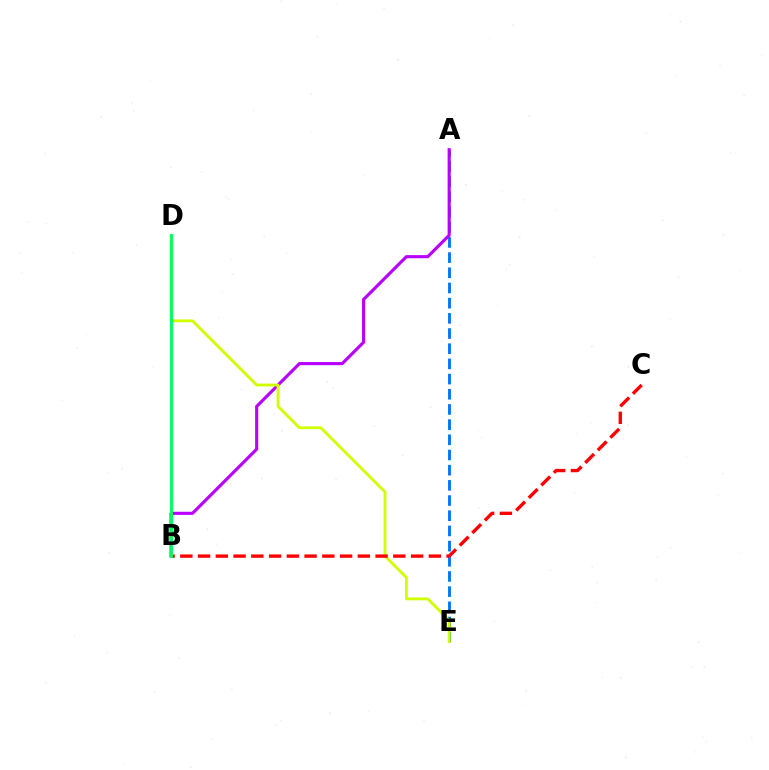{('A', 'E'): [{'color': '#0074ff', 'line_style': 'dashed', 'thickness': 2.06}], ('A', 'B'): [{'color': '#b900ff', 'line_style': 'solid', 'thickness': 2.25}], ('D', 'E'): [{'color': '#d1ff00', 'line_style': 'solid', 'thickness': 2.04}], ('B', 'C'): [{'color': '#ff0000', 'line_style': 'dashed', 'thickness': 2.41}], ('B', 'D'): [{'color': '#00ff5c', 'line_style': 'solid', 'thickness': 2.09}]}